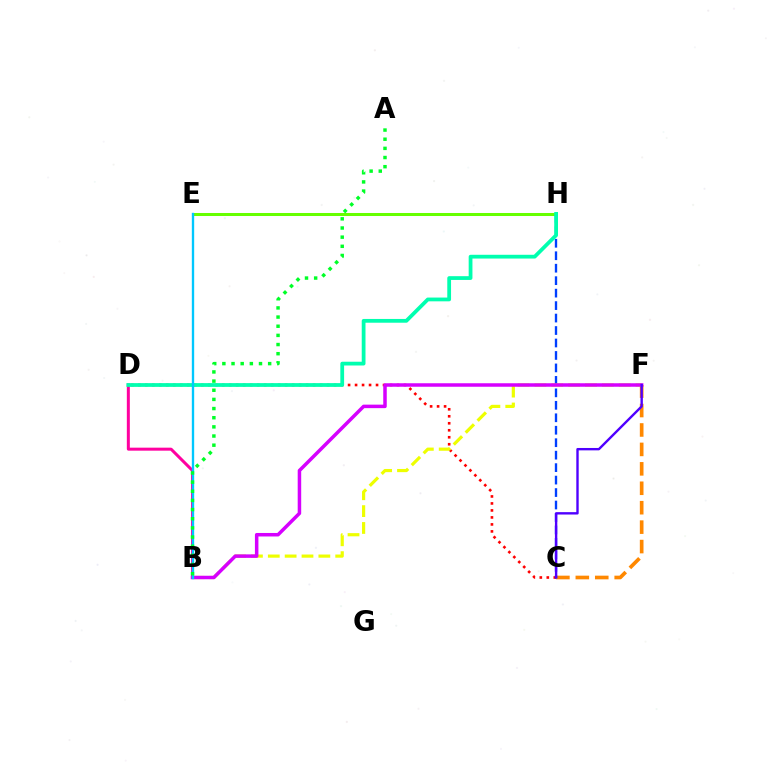{('C', 'D'): [{'color': '#ff0000', 'line_style': 'dotted', 'thickness': 1.9}], ('E', 'H'): [{'color': '#66ff00', 'line_style': 'solid', 'thickness': 2.17}], ('B', 'D'): [{'color': '#ff00a0', 'line_style': 'solid', 'thickness': 2.16}], ('C', 'F'): [{'color': '#ff8800', 'line_style': 'dashed', 'thickness': 2.64}, {'color': '#4f00ff', 'line_style': 'solid', 'thickness': 1.72}], ('C', 'H'): [{'color': '#003fff', 'line_style': 'dashed', 'thickness': 1.69}], ('B', 'F'): [{'color': '#eeff00', 'line_style': 'dashed', 'thickness': 2.29}, {'color': '#d600ff', 'line_style': 'solid', 'thickness': 2.52}], ('D', 'H'): [{'color': '#00ffaf', 'line_style': 'solid', 'thickness': 2.71}], ('B', 'E'): [{'color': '#00c7ff', 'line_style': 'solid', 'thickness': 1.69}], ('A', 'B'): [{'color': '#00ff27', 'line_style': 'dotted', 'thickness': 2.49}]}